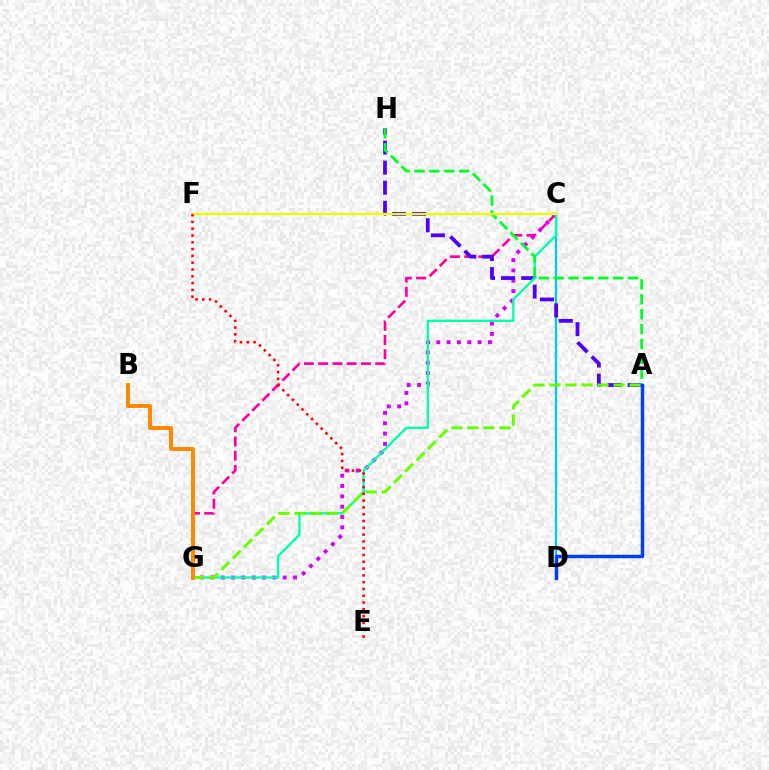{('C', 'G'): [{'color': '#ff00a0', 'line_style': 'dashed', 'thickness': 1.93}, {'color': '#d600ff', 'line_style': 'dotted', 'thickness': 2.81}, {'color': '#00ffaf', 'line_style': 'solid', 'thickness': 1.68}], ('C', 'D'): [{'color': '#00c7ff', 'line_style': 'solid', 'thickness': 1.6}], ('A', 'H'): [{'color': '#4f00ff', 'line_style': 'dashed', 'thickness': 2.73}, {'color': '#00ff27', 'line_style': 'dashed', 'thickness': 2.02}], ('A', 'G'): [{'color': '#66ff00', 'line_style': 'dashed', 'thickness': 2.18}], ('C', 'F'): [{'color': '#eeff00', 'line_style': 'solid', 'thickness': 1.67}], ('B', 'G'): [{'color': '#ff8800', 'line_style': 'solid', 'thickness': 2.83}], ('A', 'D'): [{'color': '#003fff', 'line_style': 'solid', 'thickness': 2.49}], ('E', 'F'): [{'color': '#ff0000', 'line_style': 'dotted', 'thickness': 1.85}]}